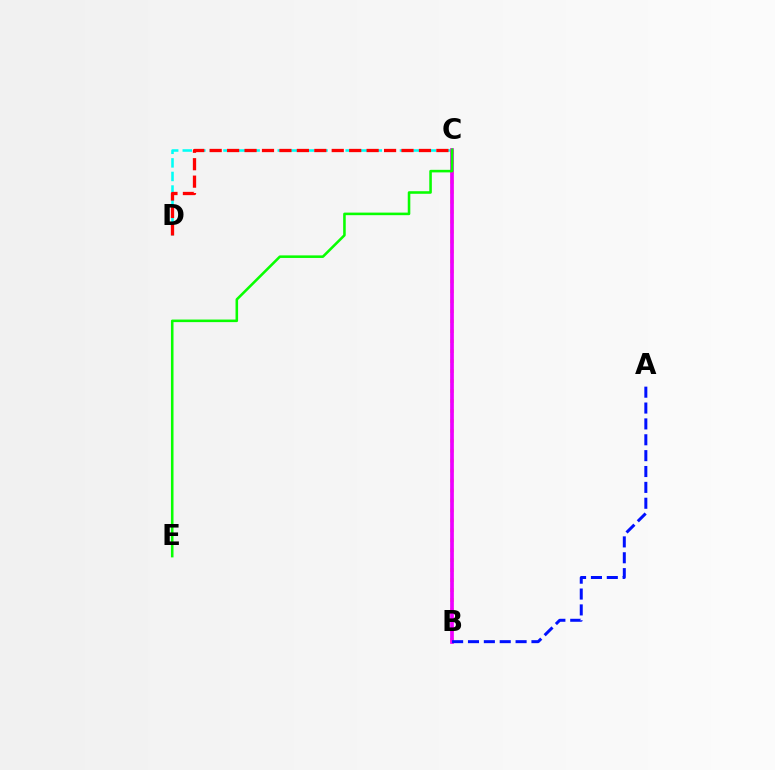{('B', 'C'): [{'color': '#fcf500', 'line_style': 'dotted', 'thickness': 2.71}, {'color': '#ee00ff', 'line_style': 'solid', 'thickness': 2.67}], ('C', 'D'): [{'color': '#00fff6', 'line_style': 'dashed', 'thickness': 1.84}, {'color': '#ff0000', 'line_style': 'dashed', 'thickness': 2.37}], ('C', 'E'): [{'color': '#08ff00', 'line_style': 'solid', 'thickness': 1.85}], ('A', 'B'): [{'color': '#0010ff', 'line_style': 'dashed', 'thickness': 2.16}]}